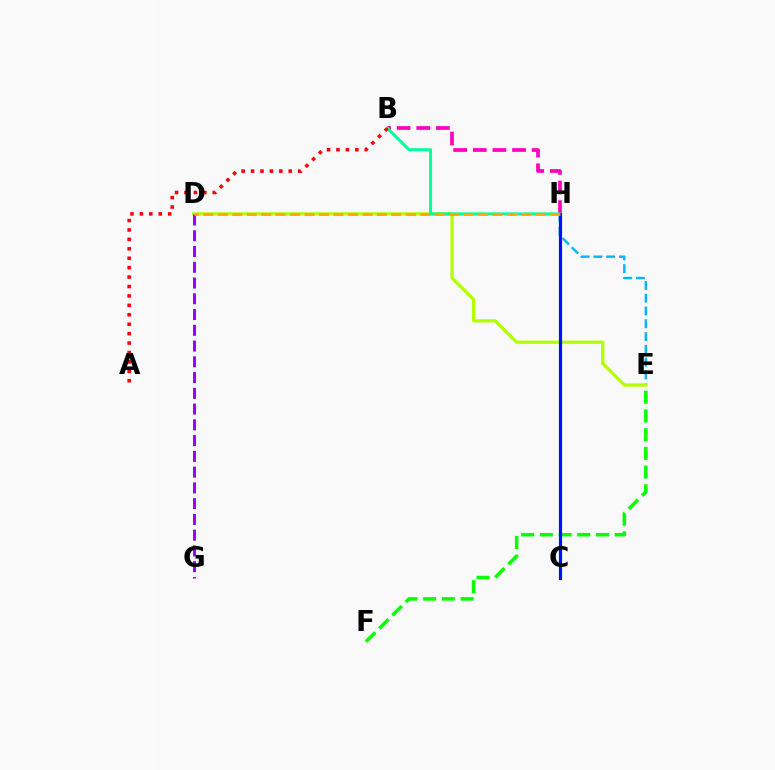{('E', 'F'): [{'color': '#08ff00', 'line_style': 'dashed', 'thickness': 2.54}], ('E', 'H'): [{'color': '#00b5ff', 'line_style': 'dashed', 'thickness': 1.74}], ('B', 'H'): [{'color': '#ff00bd', 'line_style': 'dashed', 'thickness': 2.67}, {'color': '#00ff9d', 'line_style': 'solid', 'thickness': 2.18}], ('D', 'E'): [{'color': '#b3ff00', 'line_style': 'solid', 'thickness': 2.35}], ('D', 'G'): [{'color': '#9b00ff', 'line_style': 'dashed', 'thickness': 2.14}], ('A', 'B'): [{'color': '#ff0000', 'line_style': 'dotted', 'thickness': 2.56}], ('C', 'H'): [{'color': '#0010ff', 'line_style': 'solid', 'thickness': 2.27}], ('D', 'H'): [{'color': '#ffa500', 'line_style': 'dashed', 'thickness': 1.96}]}